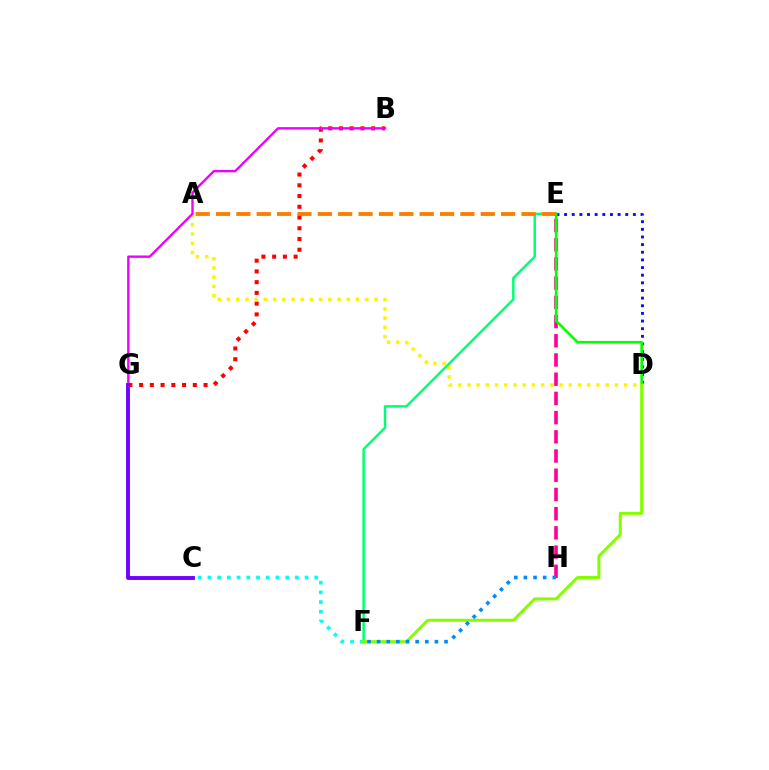{('D', 'E'): [{'color': '#0010ff', 'line_style': 'dotted', 'thickness': 2.08}, {'color': '#08ff00', 'line_style': 'solid', 'thickness': 1.9}], ('E', 'H'): [{'color': '#ff0094', 'line_style': 'dashed', 'thickness': 2.61}], ('C', 'F'): [{'color': '#00fff6', 'line_style': 'dotted', 'thickness': 2.64}], ('E', 'F'): [{'color': '#00ff74', 'line_style': 'solid', 'thickness': 1.78}], ('B', 'G'): [{'color': '#ff0000', 'line_style': 'dotted', 'thickness': 2.92}, {'color': '#ee00ff', 'line_style': 'solid', 'thickness': 1.71}], ('A', 'D'): [{'color': '#fcf500', 'line_style': 'dotted', 'thickness': 2.5}], ('D', 'F'): [{'color': '#84ff00', 'line_style': 'solid', 'thickness': 2.18}], ('A', 'E'): [{'color': '#ff7c00', 'line_style': 'dashed', 'thickness': 2.77}], ('F', 'H'): [{'color': '#008cff', 'line_style': 'dotted', 'thickness': 2.62}], ('C', 'G'): [{'color': '#7200ff', 'line_style': 'solid', 'thickness': 2.79}]}